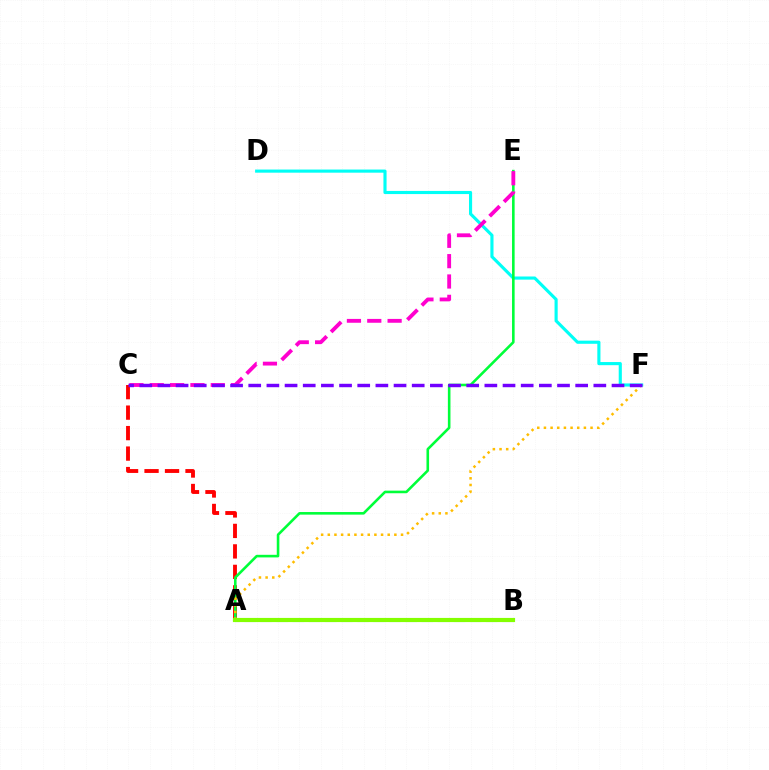{('D', 'F'): [{'color': '#00fff6', 'line_style': 'solid', 'thickness': 2.25}], ('A', 'C'): [{'color': '#ff0000', 'line_style': 'dashed', 'thickness': 2.78}], ('A', 'E'): [{'color': '#00ff39', 'line_style': 'solid', 'thickness': 1.87}], ('C', 'E'): [{'color': '#ff00cf', 'line_style': 'dashed', 'thickness': 2.76}], ('A', 'F'): [{'color': '#ffbd00', 'line_style': 'dotted', 'thickness': 1.81}], ('A', 'B'): [{'color': '#004bff', 'line_style': 'dashed', 'thickness': 2.19}, {'color': '#84ff00', 'line_style': 'solid', 'thickness': 3.0}], ('C', 'F'): [{'color': '#7200ff', 'line_style': 'dashed', 'thickness': 2.47}]}